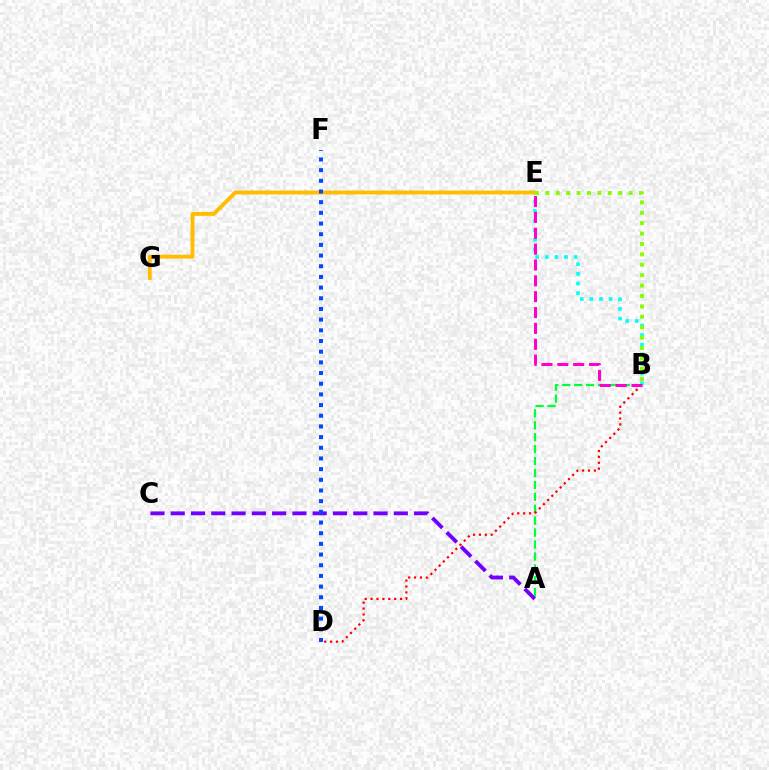{('A', 'B'): [{'color': '#00ff39', 'line_style': 'dashed', 'thickness': 1.62}], ('B', 'D'): [{'color': '#ff0000', 'line_style': 'dotted', 'thickness': 1.6}], ('B', 'E'): [{'color': '#00fff6', 'line_style': 'dotted', 'thickness': 2.62}, {'color': '#ff00cf', 'line_style': 'dashed', 'thickness': 2.15}, {'color': '#84ff00', 'line_style': 'dotted', 'thickness': 2.83}], ('A', 'C'): [{'color': '#7200ff', 'line_style': 'dashed', 'thickness': 2.76}], ('E', 'G'): [{'color': '#ffbd00', 'line_style': 'solid', 'thickness': 2.79}], ('D', 'F'): [{'color': '#004bff', 'line_style': 'dotted', 'thickness': 2.9}]}